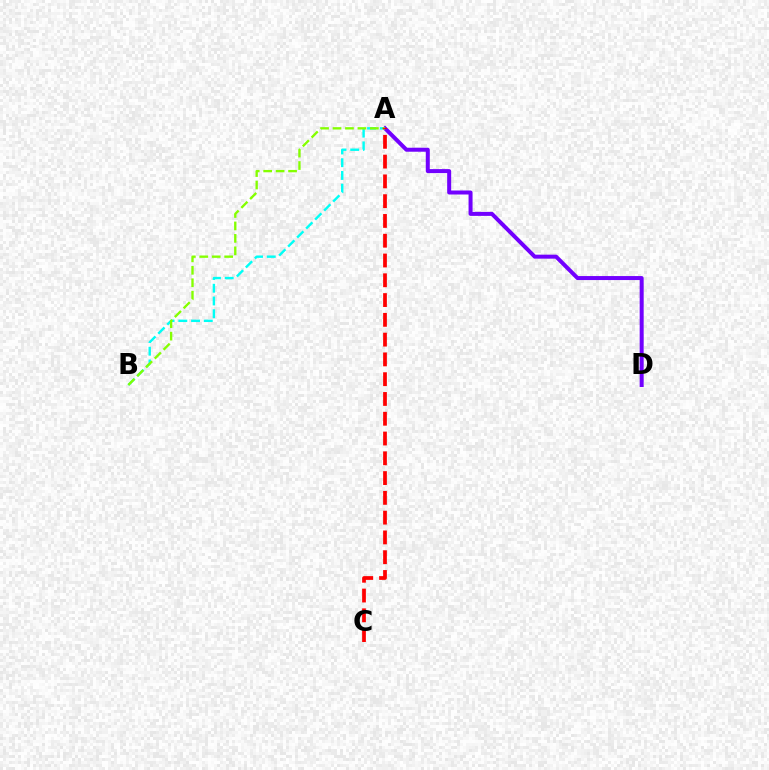{('A', 'B'): [{'color': '#00fff6', 'line_style': 'dashed', 'thickness': 1.73}, {'color': '#84ff00', 'line_style': 'dashed', 'thickness': 1.69}], ('A', 'D'): [{'color': '#7200ff', 'line_style': 'solid', 'thickness': 2.88}], ('A', 'C'): [{'color': '#ff0000', 'line_style': 'dashed', 'thickness': 2.69}]}